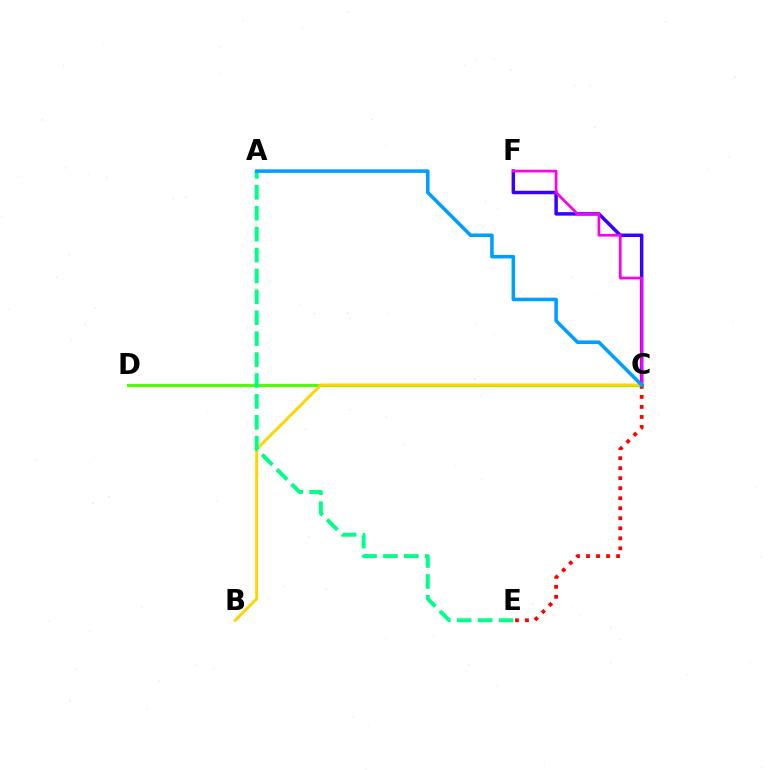{('C', 'D'): [{'color': '#4fff00', 'line_style': 'solid', 'thickness': 2.22}], ('C', 'E'): [{'color': '#ff0000', 'line_style': 'dotted', 'thickness': 2.72}], ('C', 'F'): [{'color': '#3700ff', 'line_style': 'solid', 'thickness': 2.5}, {'color': '#ff00ed', 'line_style': 'solid', 'thickness': 1.94}], ('B', 'C'): [{'color': '#ffd500', 'line_style': 'solid', 'thickness': 2.1}], ('A', 'E'): [{'color': '#00ff86', 'line_style': 'dashed', 'thickness': 2.84}], ('A', 'C'): [{'color': '#009eff', 'line_style': 'solid', 'thickness': 2.56}]}